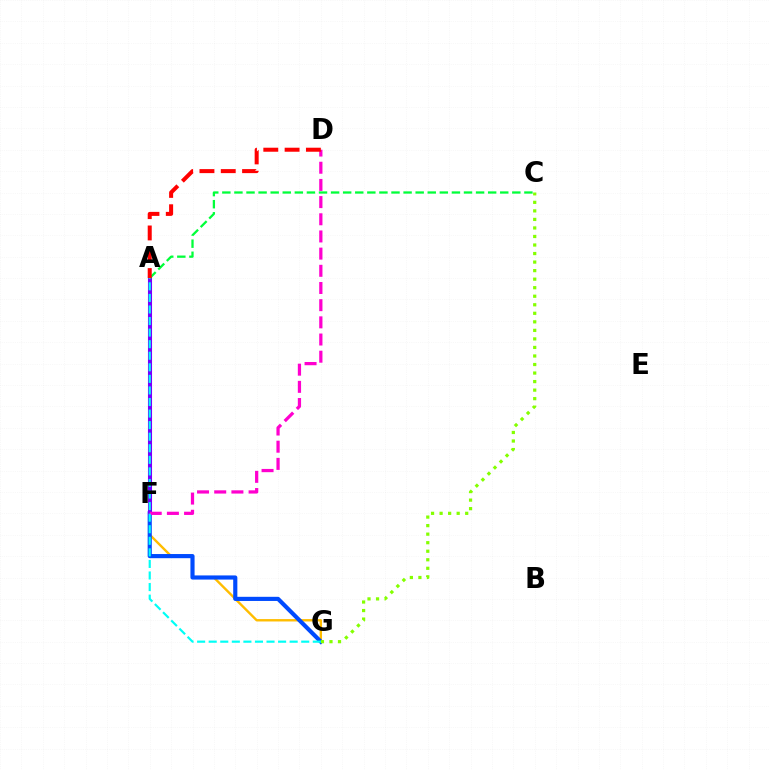{('F', 'G'): [{'color': '#ffbd00', 'line_style': 'solid', 'thickness': 1.72}, {'color': '#004bff', 'line_style': 'solid', 'thickness': 2.99}], ('A', 'F'): [{'color': '#7200ff', 'line_style': 'solid', 'thickness': 2.94}], ('D', 'F'): [{'color': '#ff00cf', 'line_style': 'dashed', 'thickness': 2.33}], ('C', 'G'): [{'color': '#84ff00', 'line_style': 'dotted', 'thickness': 2.32}], ('A', 'G'): [{'color': '#00fff6', 'line_style': 'dashed', 'thickness': 1.57}], ('A', 'C'): [{'color': '#00ff39', 'line_style': 'dashed', 'thickness': 1.64}], ('A', 'D'): [{'color': '#ff0000', 'line_style': 'dashed', 'thickness': 2.89}]}